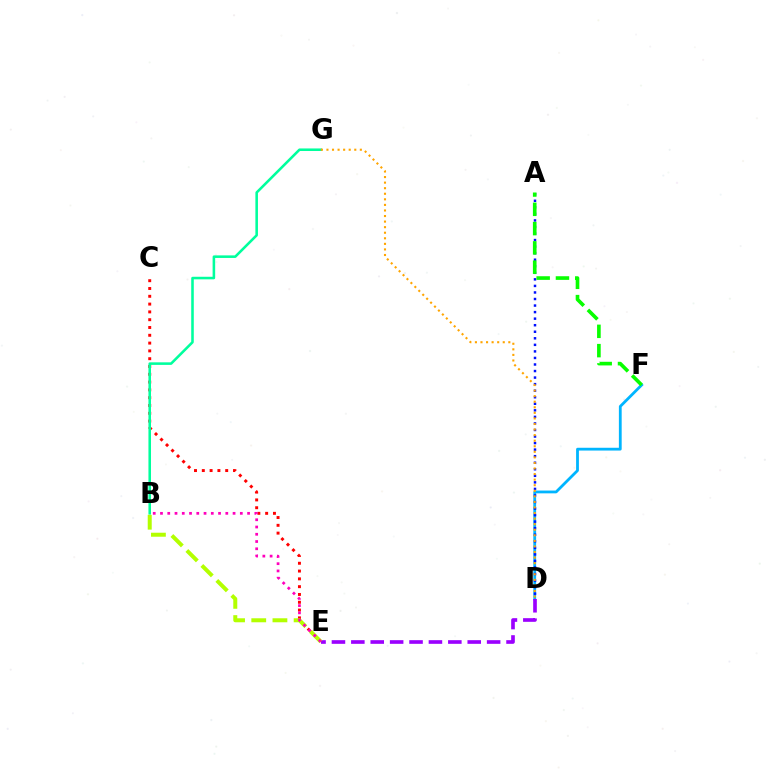{('D', 'F'): [{'color': '#00b5ff', 'line_style': 'solid', 'thickness': 2.01}], ('C', 'E'): [{'color': '#ff0000', 'line_style': 'dotted', 'thickness': 2.12}], ('B', 'G'): [{'color': '#00ff9d', 'line_style': 'solid', 'thickness': 1.85}], ('D', 'E'): [{'color': '#9b00ff', 'line_style': 'dashed', 'thickness': 2.64}], ('B', 'E'): [{'color': '#b3ff00', 'line_style': 'dashed', 'thickness': 2.88}, {'color': '#ff00bd', 'line_style': 'dotted', 'thickness': 1.97}], ('A', 'D'): [{'color': '#0010ff', 'line_style': 'dotted', 'thickness': 1.78}], ('D', 'G'): [{'color': '#ffa500', 'line_style': 'dotted', 'thickness': 1.51}], ('A', 'F'): [{'color': '#08ff00', 'line_style': 'dashed', 'thickness': 2.62}]}